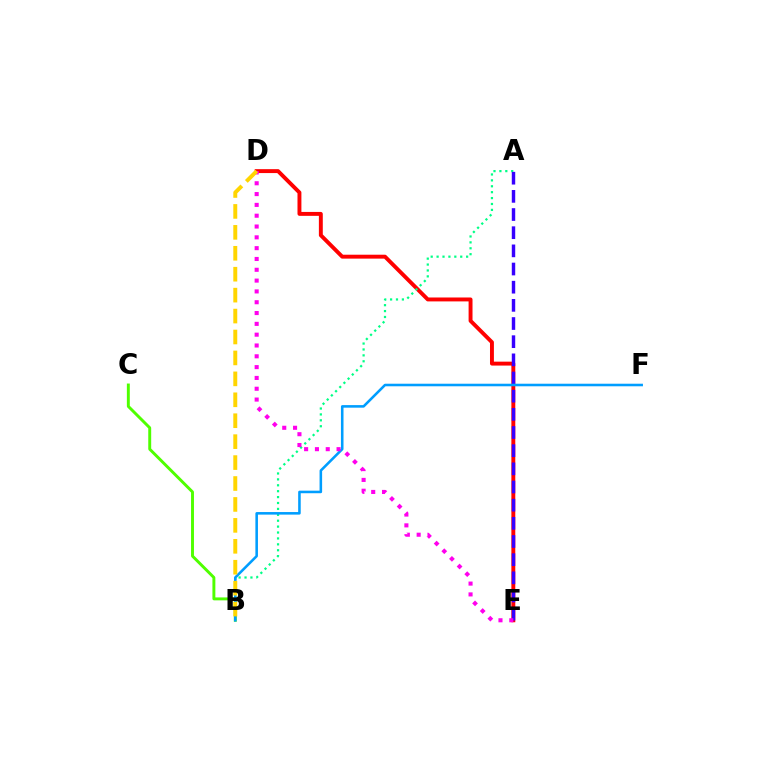{('D', 'E'): [{'color': '#ff0000', 'line_style': 'solid', 'thickness': 2.82}, {'color': '#ff00ed', 'line_style': 'dotted', 'thickness': 2.94}], ('A', 'B'): [{'color': '#00ff86', 'line_style': 'dotted', 'thickness': 1.6}], ('A', 'E'): [{'color': '#3700ff', 'line_style': 'dashed', 'thickness': 2.47}], ('B', 'C'): [{'color': '#4fff00', 'line_style': 'solid', 'thickness': 2.11}], ('B', 'F'): [{'color': '#009eff', 'line_style': 'solid', 'thickness': 1.85}], ('B', 'D'): [{'color': '#ffd500', 'line_style': 'dashed', 'thickness': 2.84}]}